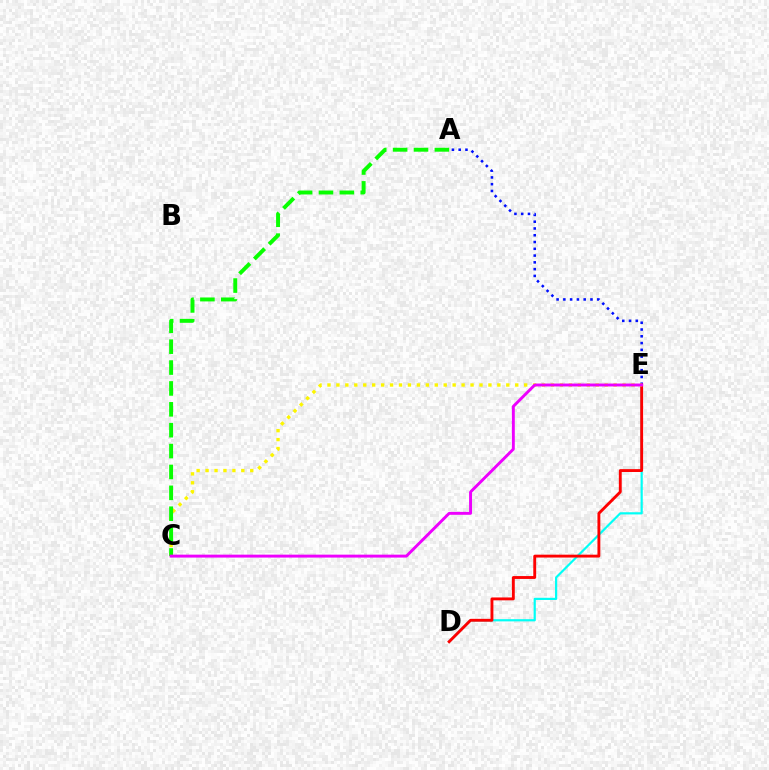{('A', 'E'): [{'color': '#0010ff', 'line_style': 'dotted', 'thickness': 1.84}], ('D', 'E'): [{'color': '#00fff6', 'line_style': 'solid', 'thickness': 1.58}, {'color': '#ff0000', 'line_style': 'solid', 'thickness': 2.07}], ('C', 'E'): [{'color': '#fcf500', 'line_style': 'dotted', 'thickness': 2.43}, {'color': '#ee00ff', 'line_style': 'solid', 'thickness': 2.11}], ('A', 'C'): [{'color': '#08ff00', 'line_style': 'dashed', 'thickness': 2.84}]}